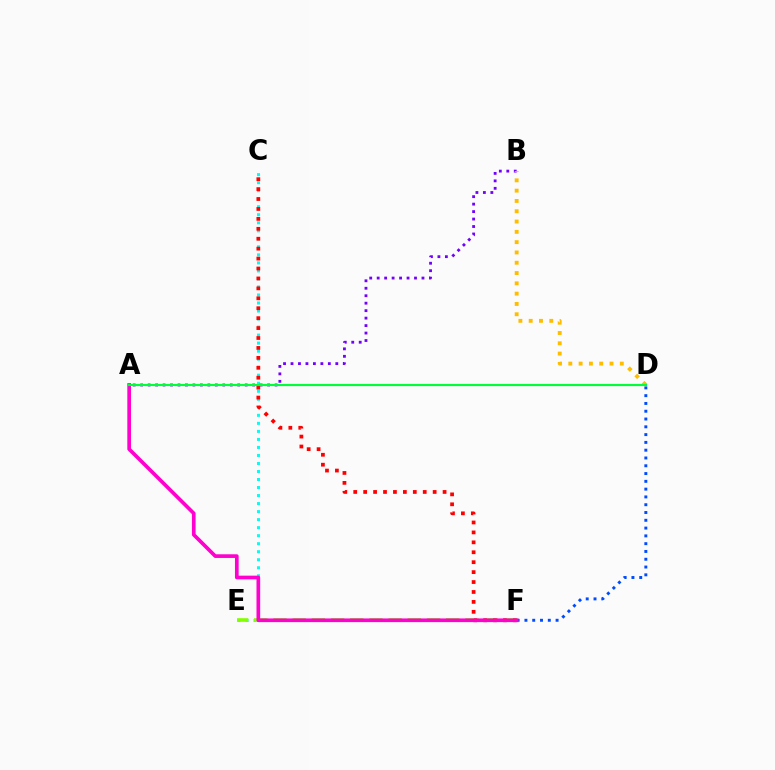{('C', 'E'): [{'color': '#00fff6', 'line_style': 'dotted', 'thickness': 2.18}], ('A', 'B'): [{'color': '#7200ff', 'line_style': 'dotted', 'thickness': 2.03}], ('E', 'F'): [{'color': '#84ff00', 'line_style': 'dashed', 'thickness': 2.61}], ('C', 'F'): [{'color': '#ff0000', 'line_style': 'dotted', 'thickness': 2.7}], ('D', 'F'): [{'color': '#004bff', 'line_style': 'dotted', 'thickness': 2.12}], ('A', 'F'): [{'color': '#ff00cf', 'line_style': 'solid', 'thickness': 2.65}], ('B', 'D'): [{'color': '#ffbd00', 'line_style': 'dotted', 'thickness': 2.8}], ('A', 'D'): [{'color': '#00ff39', 'line_style': 'solid', 'thickness': 1.56}]}